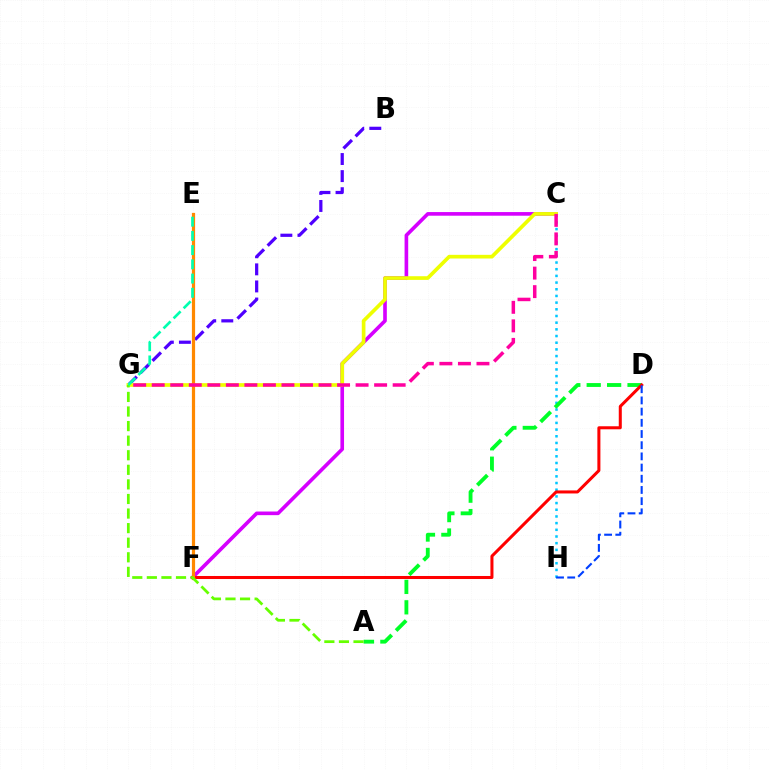{('C', 'F'): [{'color': '#d600ff', 'line_style': 'solid', 'thickness': 2.62}], ('C', 'H'): [{'color': '#00c7ff', 'line_style': 'dotted', 'thickness': 1.82}], ('A', 'D'): [{'color': '#00ff27', 'line_style': 'dashed', 'thickness': 2.77}], ('D', 'F'): [{'color': '#ff0000', 'line_style': 'solid', 'thickness': 2.18}], ('B', 'G'): [{'color': '#4f00ff', 'line_style': 'dashed', 'thickness': 2.32}], ('C', 'G'): [{'color': '#eeff00', 'line_style': 'solid', 'thickness': 2.65}, {'color': '#ff00a0', 'line_style': 'dashed', 'thickness': 2.52}], ('D', 'H'): [{'color': '#003fff', 'line_style': 'dashed', 'thickness': 1.52}], ('E', 'F'): [{'color': '#ff8800', 'line_style': 'solid', 'thickness': 2.31}], ('A', 'G'): [{'color': '#66ff00', 'line_style': 'dashed', 'thickness': 1.98}], ('E', 'G'): [{'color': '#00ffaf', 'line_style': 'dashed', 'thickness': 1.93}]}